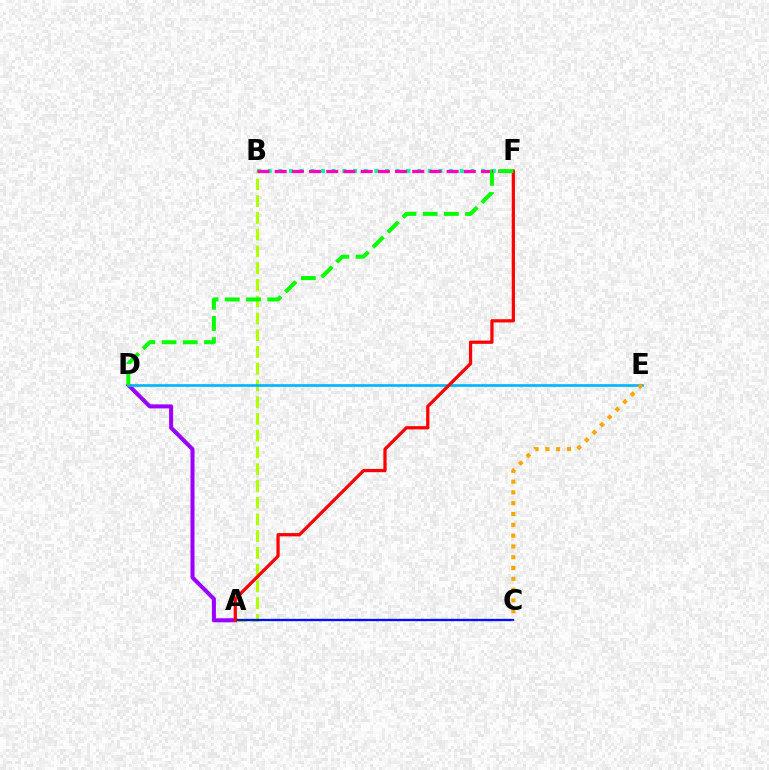{('A', 'D'): [{'color': '#9b00ff', 'line_style': 'solid', 'thickness': 2.91}], ('B', 'F'): [{'color': '#00ff9d', 'line_style': 'dotted', 'thickness': 2.9}, {'color': '#ff00bd', 'line_style': 'dashed', 'thickness': 2.34}], ('A', 'B'): [{'color': '#b3ff00', 'line_style': 'dashed', 'thickness': 2.28}], ('A', 'C'): [{'color': '#0010ff', 'line_style': 'solid', 'thickness': 1.67}], ('D', 'E'): [{'color': '#00b5ff', 'line_style': 'solid', 'thickness': 1.9}], ('C', 'E'): [{'color': '#ffa500', 'line_style': 'dotted', 'thickness': 2.93}], ('A', 'F'): [{'color': '#ff0000', 'line_style': 'solid', 'thickness': 2.33}], ('D', 'F'): [{'color': '#08ff00', 'line_style': 'dashed', 'thickness': 2.88}]}